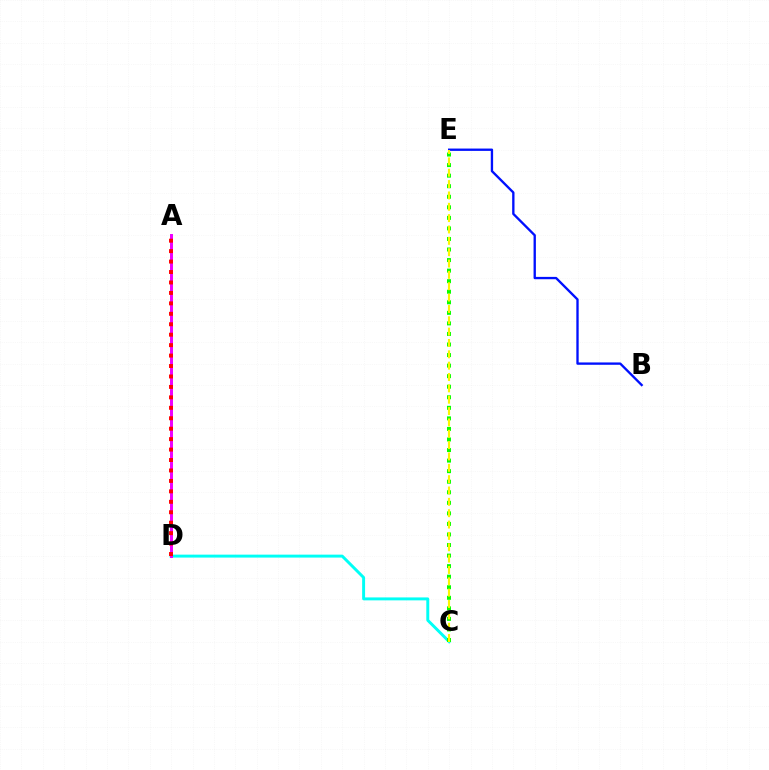{('B', 'E'): [{'color': '#0010ff', 'line_style': 'solid', 'thickness': 1.68}], ('C', 'D'): [{'color': '#00fff6', 'line_style': 'solid', 'thickness': 2.12}], ('A', 'D'): [{'color': '#ee00ff', 'line_style': 'solid', 'thickness': 2.13}, {'color': '#ff0000', 'line_style': 'dotted', 'thickness': 2.84}], ('C', 'E'): [{'color': '#08ff00', 'line_style': 'dotted', 'thickness': 2.87}, {'color': '#fcf500', 'line_style': 'dashed', 'thickness': 1.54}]}